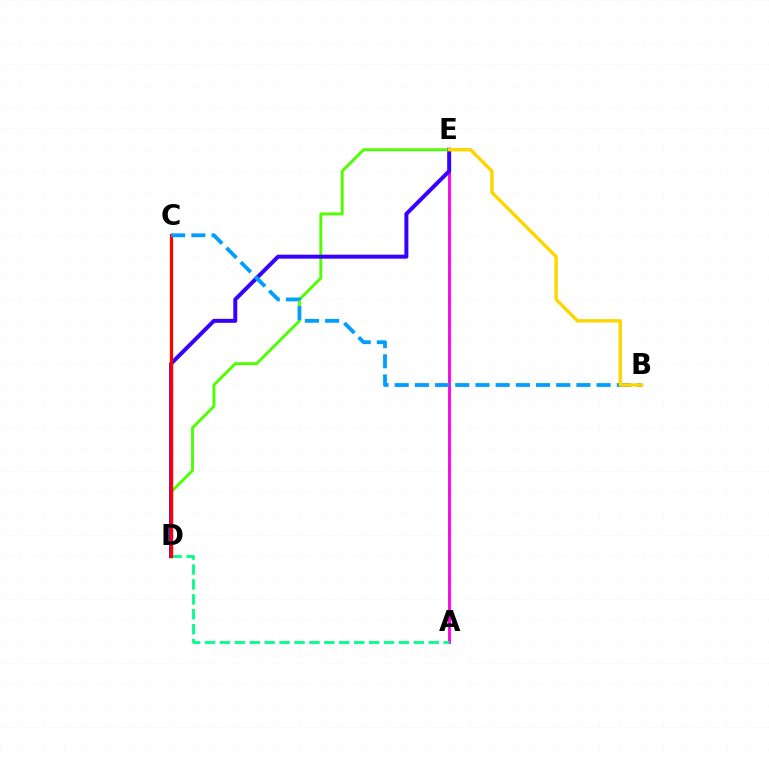{('D', 'E'): [{'color': '#4fff00', 'line_style': 'solid', 'thickness': 2.09}, {'color': '#3700ff', 'line_style': 'solid', 'thickness': 2.87}], ('A', 'E'): [{'color': '#ff00ed', 'line_style': 'solid', 'thickness': 2.08}], ('A', 'D'): [{'color': '#00ff86', 'line_style': 'dashed', 'thickness': 2.03}], ('C', 'D'): [{'color': '#ff0000', 'line_style': 'solid', 'thickness': 2.33}], ('B', 'C'): [{'color': '#009eff', 'line_style': 'dashed', 'thickness': 2.74}], ('B', 'E'): [{'color': '#ffd500', 'line_style': 'solid', 'thickness': 2.44}]}